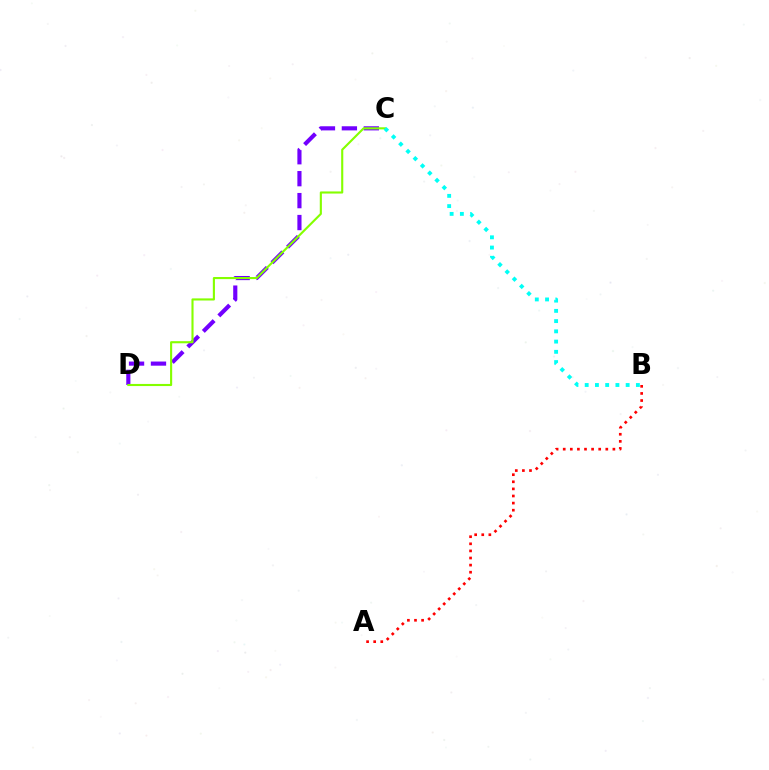{('C', 'D'): [{'color': '#7200ff', 'line_style': 'dashed', 'thickness': 2.98}, {'color': '#84ff00', 'line_style': 'solid', 'thickness': 1.53}], ('A', 'B'): [{'color': '#ff0000', 'line_style': 'dotted', 'thickness': 1.93}], ('B', 'C'): [{'color': '#00fff6', 'line_style': 'dotted', 'thickness': 2.78}]}